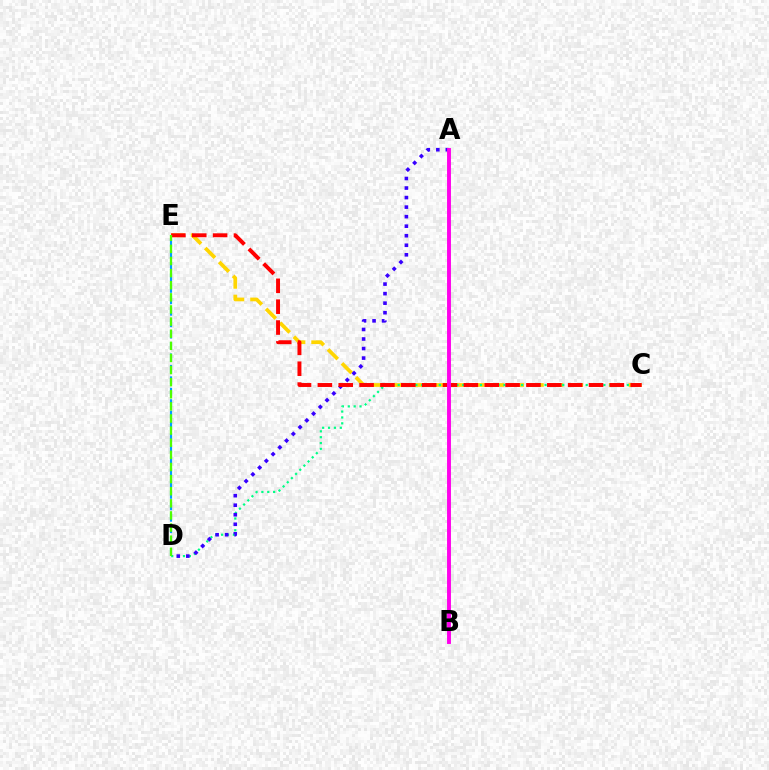{('C', 'E'): [{'color': '#ffd500', 'line_style': 'dashed', 'thickness': 2.68}, {'color': '#ff0000', 'line_style': 'dashed', 'thickness': 2.83}], ('C', 'D'): [{'color': '#00ff86', 'line_style': 'dotted', 'thickness': 1.6}], ('A', 'D'): [{'color': '#3700ff', 'line_style': 'dotted', 'thickness': 2.59}], ('D', 'E'): [{'color': '#009eff', 'line_style': 'dashed', 'thickness': 1.55}, {'color': '#4fff00', 'line_style': 'dashed', 'thickness': 1.65}], ('A', 'B'): [{'color': '#ff00ed', 'line_style': 'solid', 'thickness': 2.81}]}